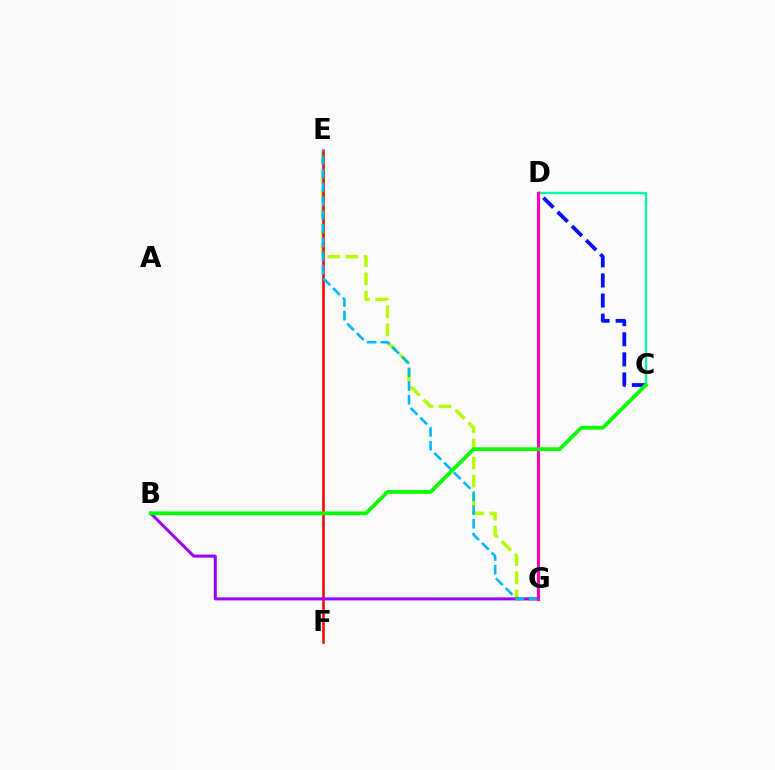{('C', 'D'): [{'color': '#0010ff', 'line_style': 'dashed', 'thickness': 2.73}, {'color': '#00ff9d', 'line_style': 'solid', 'thickness': 1.72}], ('D', 'G'): [{'color': '#ffa500', 'line_style': 'solid', 'thickness': 2.22}, {'color': '#ff00bd', 'line_style': 'solid', 'thickness': 2.22}], ('E', 'G'): [{'color': '#b3ff00', 'line_style': 'dashed', 'thickness': 2.47}, {'color': '#00b5ff', 'line_style': 'dashed', 'thickness': 1.86}], ('E', 'F'): [{'color': '#ff0000', 'line_style': 'solid', 'thickness': 1.83}], ('B', 'G'): [{'color': '#9b00ff', 'line_style': 'solid', 'thickness': 2.17}], ('B', 'C'): [{'color': '#08ff00', 'line_style': 'solid', 'thickness': 2.72}]}